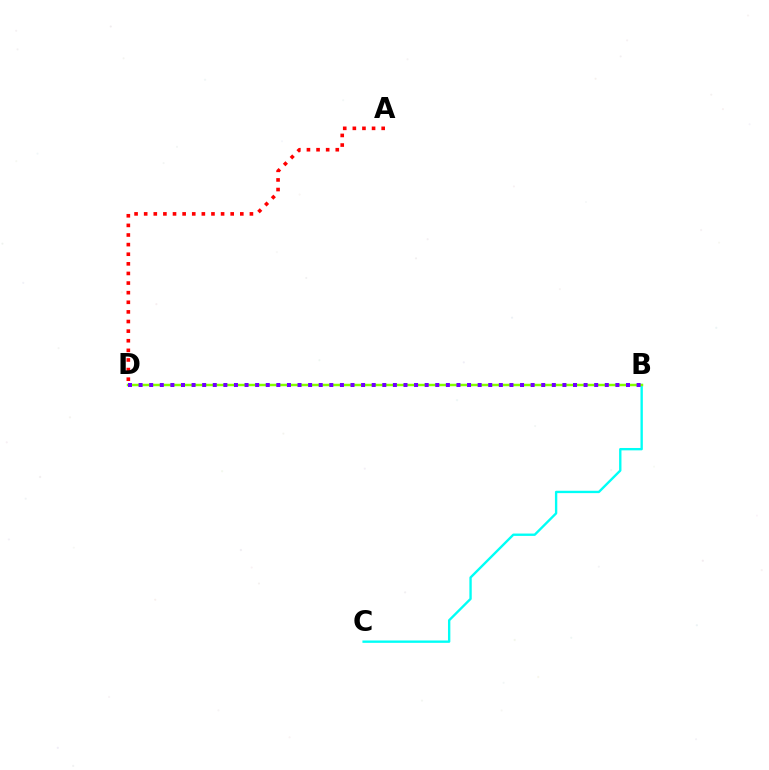{('A', 'D'): [{'color': '#ff0000', 'line_style': 'dotted', 'thickness': 2.61}], ('B', 'C'): [{'color': '#00fff6', 'line_style': 'solid', 'thickness': 1.7}], ('B', 'D'): [{'color': '#84ff00', 'line_style': 'solid', 'thickness': 1.78}, {'color': '#7200ff', 'line_style': 'dotted', 'thickness': 2.88}]}